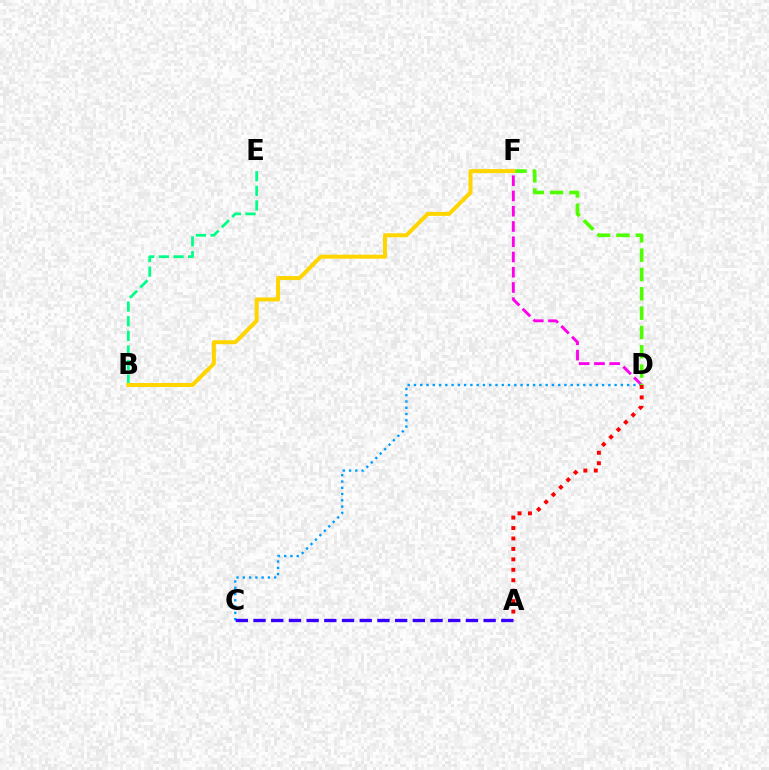{('D', 'F'): [{'color': '#ff00ed', 'line_style': 'dashed', 'thickness': 2.07}, {'color': '#4fff00', 'line_style': 'dashed', 'thickness': 2.62}], ('B', 'E'): [{'color': '#00ff86', 'line_style': 'dashed', 'thickness': 1.98}], ('C', 'D'): [{'color': '#009eff', 'line_style': 'dotted', 'thickness': 1.7}], ('A', 'C'): [{'color': '#3700ff', 'line_style': 'dashed', 'thickness': 2.4}], ('B', 'F'): [{'color': '#ffd500', 'line_style': 'solid', 'thickness': 2.88}], ('A', 'D'): [{'color': '#ff0000', 'line_style': 'dotted', 'thickness': 2.84}]}